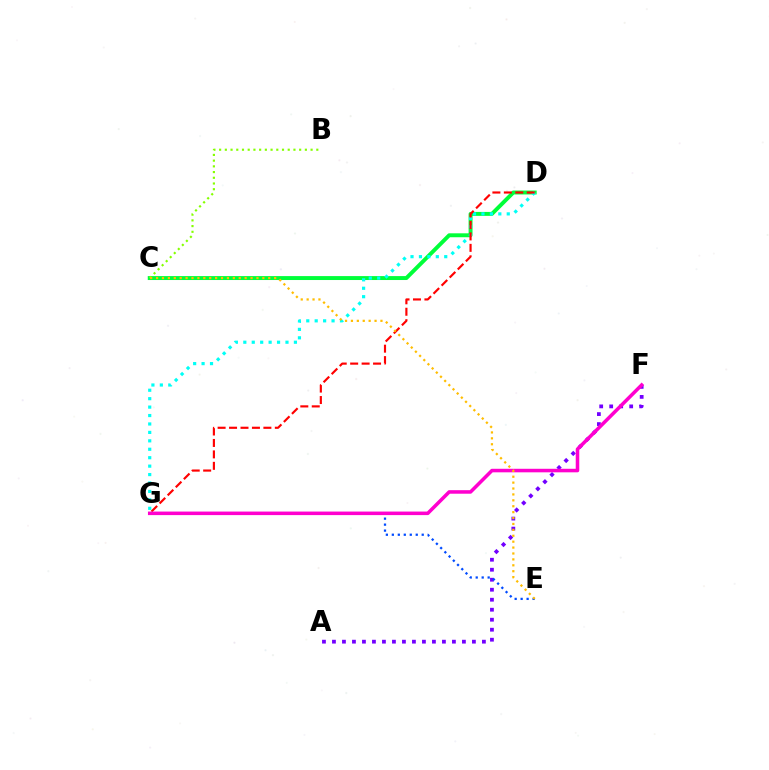{('C', 'D'): [{'color': '#00ff39', 'line_style': 'solid', 'thickness': 2.83}], ('B', 'C'): [{'color': '#84ff00', 'line_style': 'dotted', 'thickness': 1.55}], ('D', 'G'): [{'color': '#00fff6', 'line_style': 'dotted', 'thickness': 2.29}, {'color': '#ff0000', 'line_style': 'dashed', 'thickness': 1.55}], ('A', 'F'): [{'color': '#7200ff', 'line_style': 'dotted', 'thickness': 2.72}], ('E', 'G'): [{'color': '#004bff', 'line_style': 'dotted', 'thickness': 1.62}], ('F', 'G'): [{'color': '#ff00cf', 'line_style': 'solid', 'thickness': 2.55}], ('C', 'E'): [{'color': '#ffbd00', 'line_style': 'dotted', 'thickness': 1.6}]}